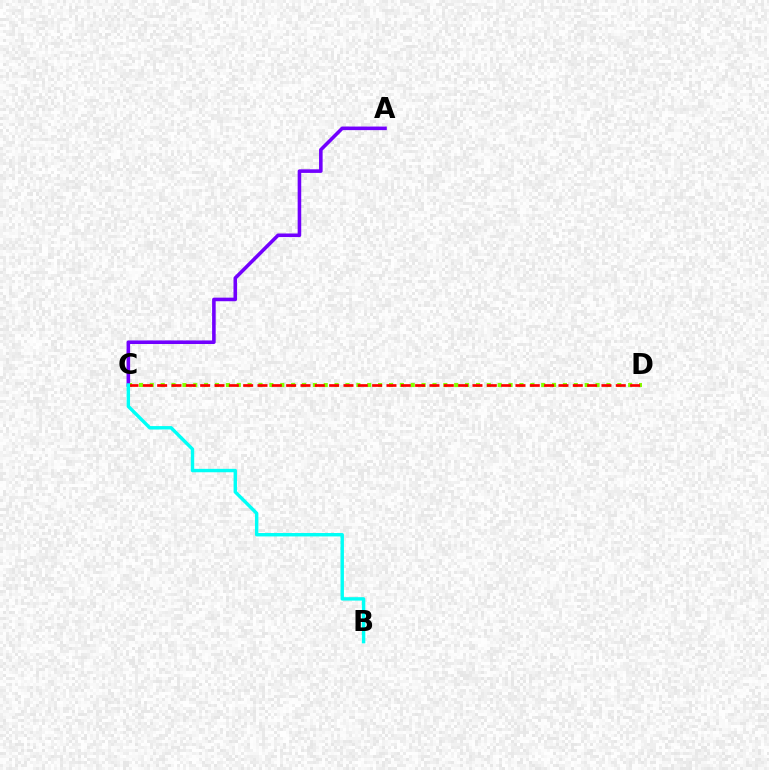{('C', 'D'): [{'color': '#84ff00', 'line_style': 'dotted', 'thickness': 2.95}, {'color': '#ff0000', 'line_style': 'dashed', 'thickness': 1.95}], ('A', 'C'): [{'color': '#7200ff', 'line_style': 'solid', 'thickness': 2.57}], ('B', 'C'): [{'color': '#00fff6', 'line_style': 'solid', 'thickness': 2.45}]}